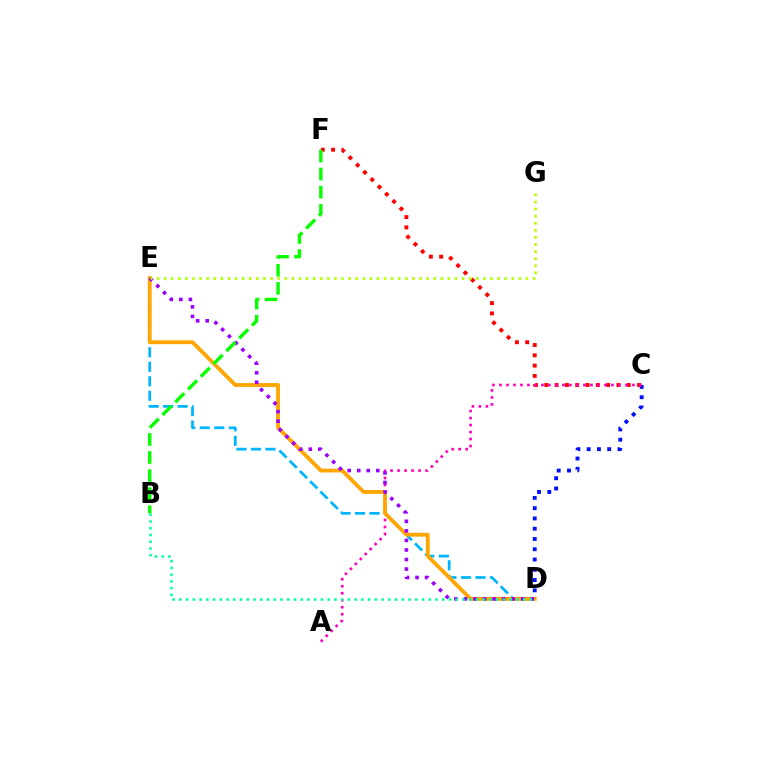{('D', 'E'): [{'color': '#00b5ff', 'line_style': 'dashed', 'thickness': 1.97}, {'color': '#ffa500', 'line_style': 'solid', 'thickness': 2.74}, {'color': '#9b00ff', 'line_style': 'dotted', 'thickness': 2.59}], ('C', 'D'): [{'color': '#0010ff', 'line_style': 'dotted', 'thickness': 2.79}], ('C', 'F'): [{'color': '#ff0000', 'line_style': 'dotted', 'thickness': 2.8}], ('A', 'C'): [{'color': '#ff00bd', 'line_style': 'dotted', 'thickness': 1.9}], ('E', 'G'): [{'color': '#b3ff00', 'line_style': 'dotted', 'thickness': 1.93}], ('B', 'D'): [{'color': '#00ff9d', 'line_style': 'dotted', 'thickness': 1.83}], ('B', 'F'): [{'color': '#08ff00', 'line_style': 'dashed', 'thickness': 2.45}]}